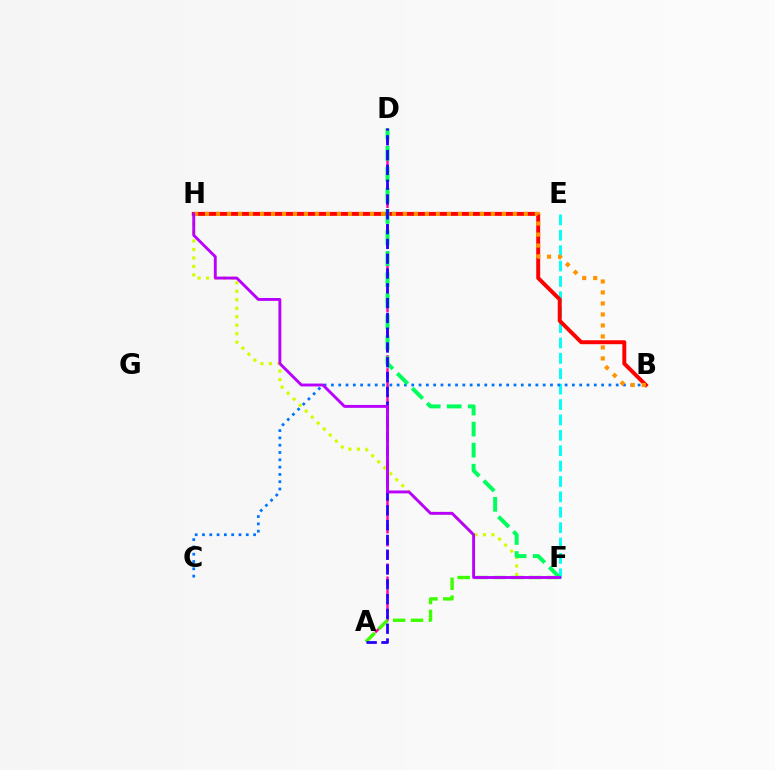{('E', 'F'): [{'color': '#00fff6', 'line_style': 'dashed', 'thickness': 2.09}], ('A', 'D'): [{'color': '#ff00ac', 'line_style': 'dashed', 'thickness': 1.77}, {'color': '#2500ff', 'line_style': 'dashed', 'thickness': 2.01}], ('B', 'C'): [{'color': '#0074ff', 'line_style': 'dotted', 'thickness': 1.98}], ('F', 'H'): [{'color': '#d1ff00', 'line_style': 'dotted', 'thickness': 2.31}, {'color': '#b900ff', 'line_style': 'solid', 'thickness': 2.08}], ('A', 'F'): [{'color': '#3dff00', 'line_style': 'dashed', 'thickness': 2.43}], ('B', 'H'): [{'color': '#ff0000', 'line_style': 'solid', 'thickness': 2.84}, {'color': '#ff9400', 'line_style': 'dotted', 'thickness': 2.99}], ('D', 'F'): [{'color': '#00ff5c', 'line_style': 'dashed', 'thickness': 2.86}]}